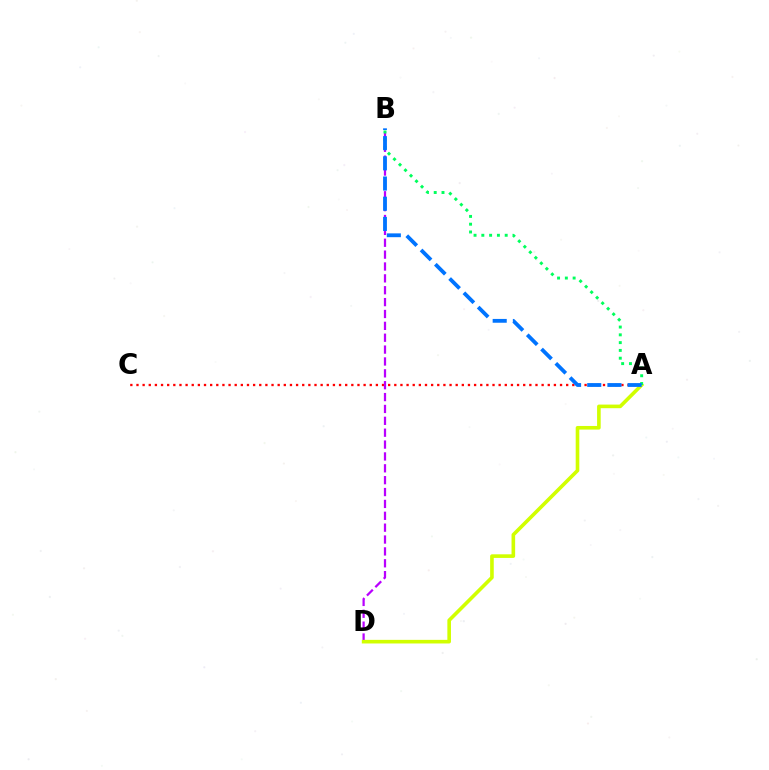{('A', 'C'): [{'color': '#ff0000', 'line_style': 'dotted', 'thickness': 1.67}], ('B', 'D'): [{'color': '#b900ff', 'line_style': 'dashed', 'thickness': 1.61}], ('A', 'D'): [{'color': '#d1ff00', 'line_style': 'solid', 'thickness': 2.6}], ('A', 'B'): [{'color': '#00ff5c', 'line_style': 'dotted', 'thickness': 2.12}, {'color': '#0074ff', 'line_style': 'dashed', 'thickness': 2.74}]}